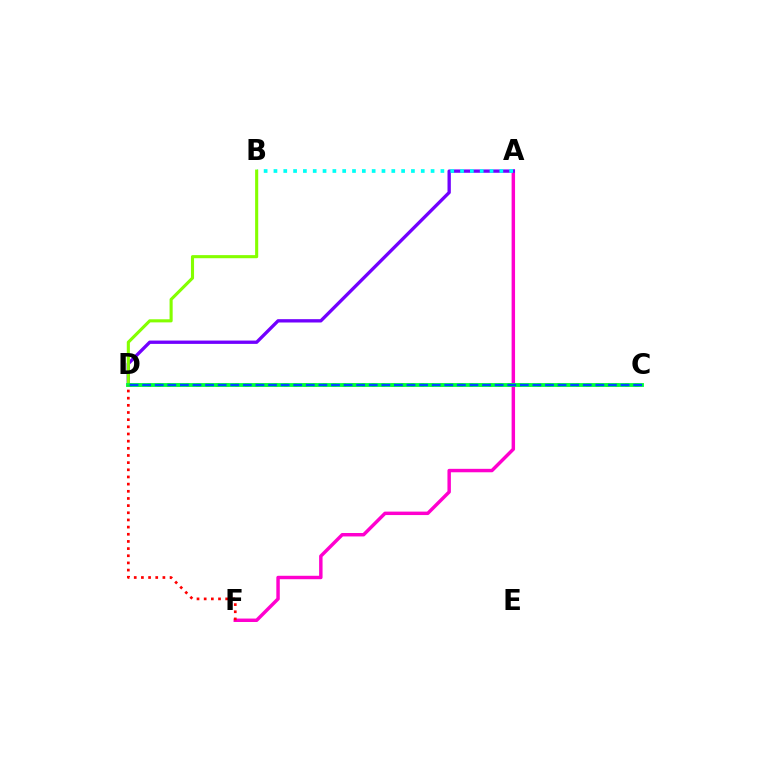{('A', 'F'): [{'color': '#ff00cf', 'line_style': 'solid', 'thickness': 2.48}], ('A', 'D'): [{'color': '#7200ff', 'line_style': 'solid', 'thickness': 2.4}], ('A', 'B'): [{'color': '#00fff6', 'line_style': 'dotted', 'thickness': 2.67}], ('C', 'D'): [{'color': '#ffbd00', 'line_style': 'dotted', 'thickness': 2.65}, {'color': '#00ff39', 'line_style': 'solid', 'thickness': 2.75}, {'color': '#004bff', 'line_style': 'dashed', 'thickness': 1.71}], ('B', 'D'): [{'color': '#84ff00', 'line_style': 'solid', 'thickness': 2.23}], ('D', 'F'): [{'color': '#ff0000', 'line_style': 'dotted', 'thickness': 1.95}]}